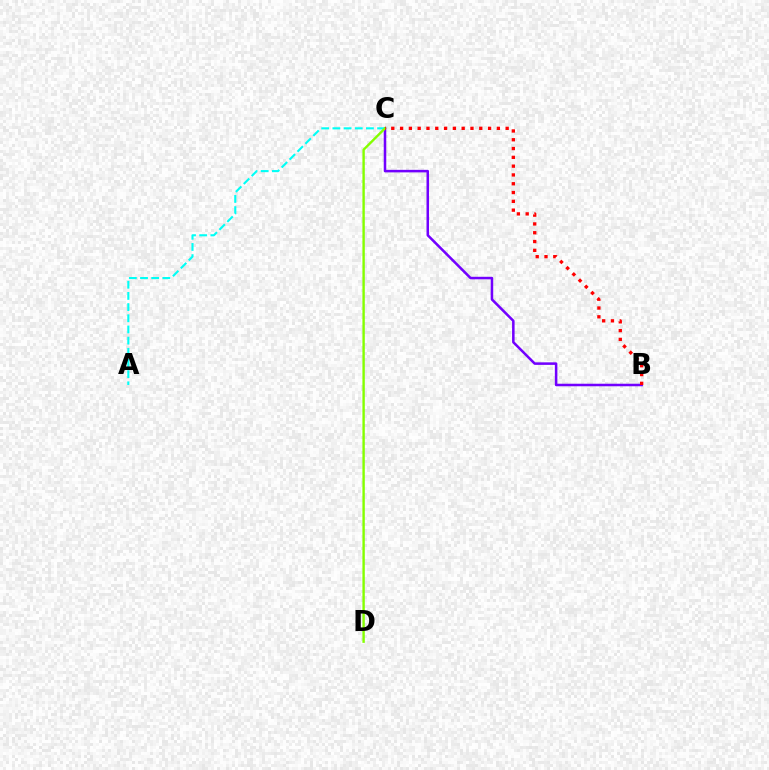{('B', 'C'): [{'color': '#7200ff', 'line_style': 'solid', 'thickness': 1.82}, {'color': '#ff0000', 'line_style': 'dotted', 'thickness': 2.39}], ('A', 'C'): [{'color': '#00fff6', 'line_style': 'dashed', 'thickness': 1.52}], ('C', 'D'): [{'color': '#84ff00', 'line_style': 'solid', 'thickness': 1.72}]}